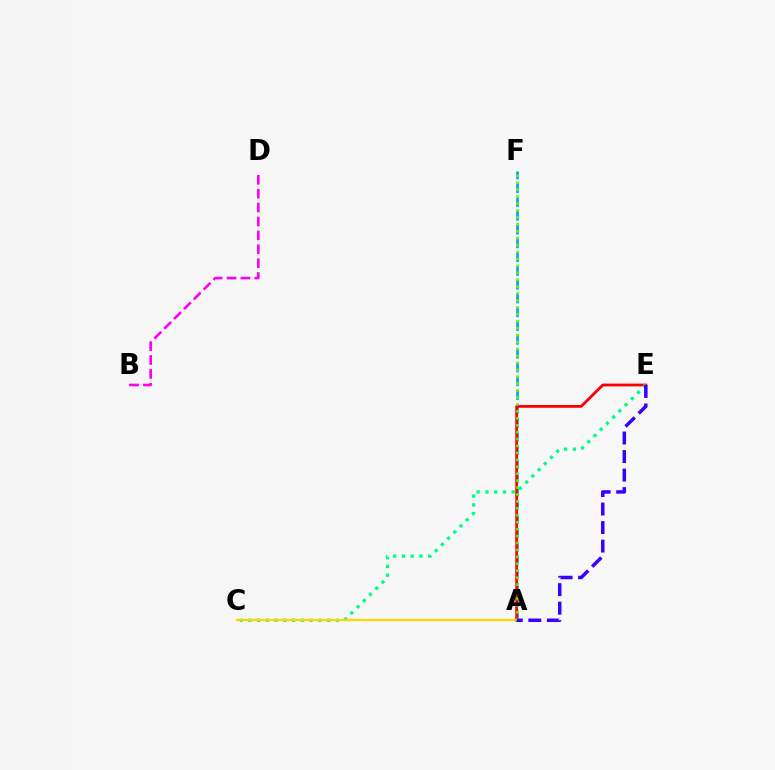{('A', 'F'): [{'color': '#009eff', 'line_style': 'dashed', 'thickness': 1.87}, {'color': '#4fff00', 'line_style': 'dotted', 'thickness': 1.88}], ('B', 'D'): [{'color': '#ff00ed', 'line_style': 'dashed', 'thickness': 1.89}], ('A', 'E'): [{'color': '#ff0000', 'line_style': 'solid', 'thickness': 2.01}, {'color': '#3700ff', 'line_style': 'dashed', 'thickness': 2.51}], ('C', 'E'): [{'color': '#00ff86', 'line_style': 'dotted', 'thickness': 2.38}], ('A', 'C'): [{'color': '#ffd500', 'line_style': 'solid', 'thickness': 1.62}]}